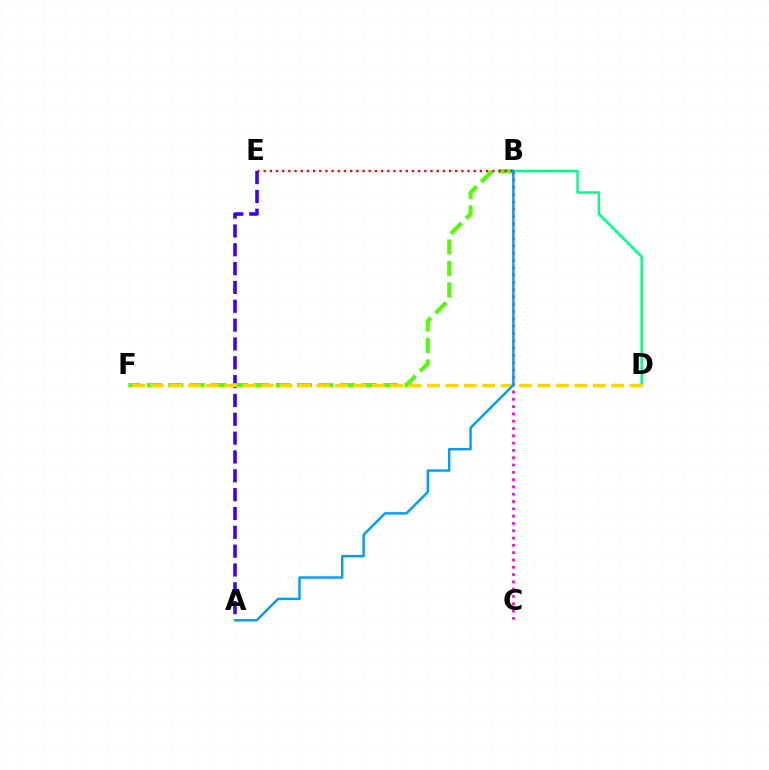{('B', 'D'): [{'color': '#00ff86', 'line_style': 'solid', 'thickness': 1.77}], ('A', 'E'): [{'color': '#3700ff', 'line_style': 'dashed', 'thickness': 2.56}], ('B', 'F'): [{'color': '#4fff00', 'line_style': 'dashed', 'thickness': 2.92}], ('B', 'C'): [{'color': '#ff00ed', 'line_style': 'dotted', 'thickness': 1.98}], ('B', 'E'): [{'color': '#ff0000', 'line_style': 'dotted', 'thickness': 1.68}], ('D', 'F'): [{'color': '#ffd500', 'line_style': 'dashed', 'thickness': 2.5}], ('A', 'B'): [{'color': '#009eff', 'line_style': 'solid', 'thickness': 1.75}]}